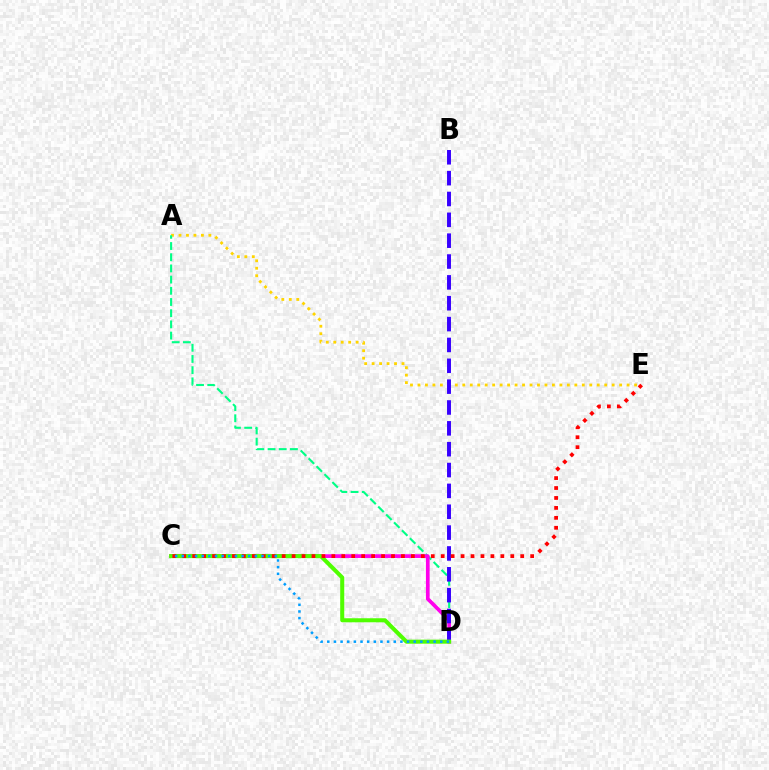{('A', 'E'): [{'color': '#ffd500', 'line_style': 'dotted', 'thickness': 2.03}], ('A', 'D'): [{'color': '#00ff86', 'line_style': 'dashed', 'thickness': 1.52}], ('C', 'D'): [{'color': '#ff00ed', 'line_style': 'solid', 'thickness': 2.67}, {'color': '#4fff00', 'line_style': 'solid', 'thickness': 2.91}, {'color': '#009eff', 'line_style': 'dotted', 'thickness': 1.81}], ('B', 'D'): [{'color': '#3700ff', 'line_style': 'dashed', 'thickness': 2.83}], ('C', 'E'): [{'color': '#ff0000', 'line_style': 'dotted', 'thickness': 2.7}]}